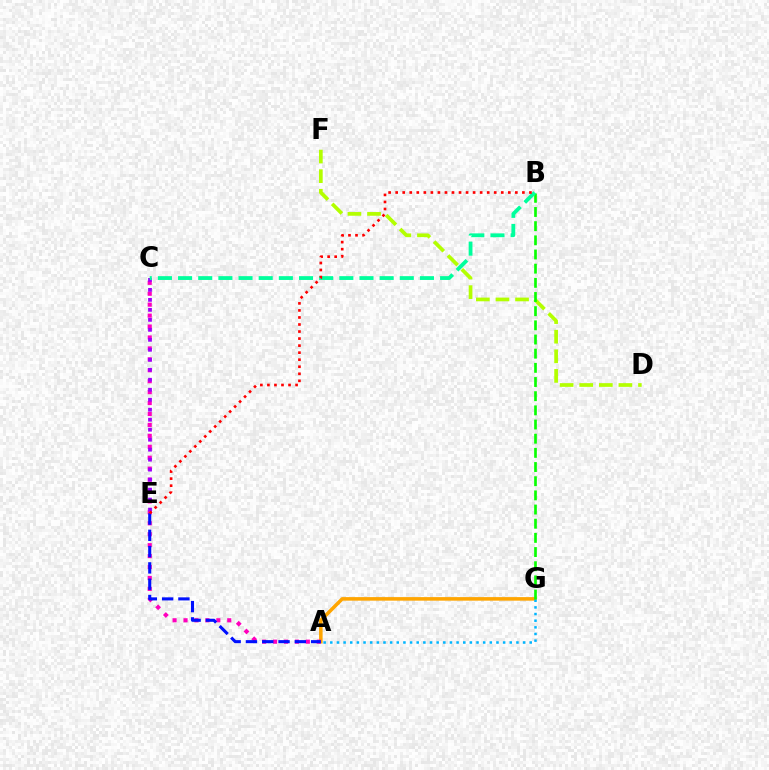{('A', 'G'): [{'color': '#ffa500', 'line_style': 'solid', 'thickness': 2.55}, {'color': '#00b5ff', 'line_style': 'dotted', 'thickness': 1.81}], ('A', 'C'): [{'color': '#ff00bd', 'line_style': 'dotted', 'thickness': 2.97}], ('D', 'F'): [{'color': '#b3ff00', 'line_style': 'dashed', 'thickness': 2.66}], ('B', 'G'): [{'color': '#08ff00', 'line_style': 'dashed', 'thickness': 1.92}], ('C', 'E'): [{'color': '#9b00ff', 'line_style': 'dotted', 'thickness': 2.71}], ('B', 'C'): [{'color': '#00ff9d', 'line_style': 'dashed', 'thickness': 2.74}], ('A', 'E'): [{'color': '#0010ff', 'line_style': 'dashed', 'thickness': 2.21}], ('B', 'E'): [{'color': '#ff0000', 'line_style': 'dotted', 'thickness': 1.91}]}